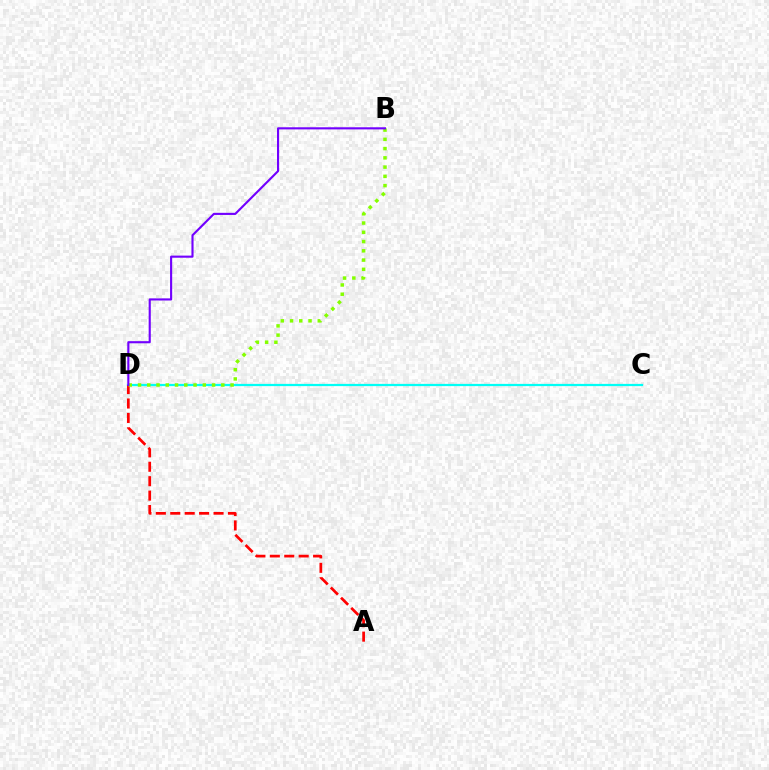{('C', 'D'): [{'color': '#00fff6', 'line_style': 'solid', 'thickness': 1.61}], ('A', 'D'): [{'color': '#ff0000', 'line_style': 'dashed', 'thickness': 1.96}], ('B', 'D'): [{'color': '#84ff00', 'line_style': 'dotted', 'thickness': 2.51}, {'color': '#7200ff', 'line_style': 'solid', 'thickness': 1.53}]}